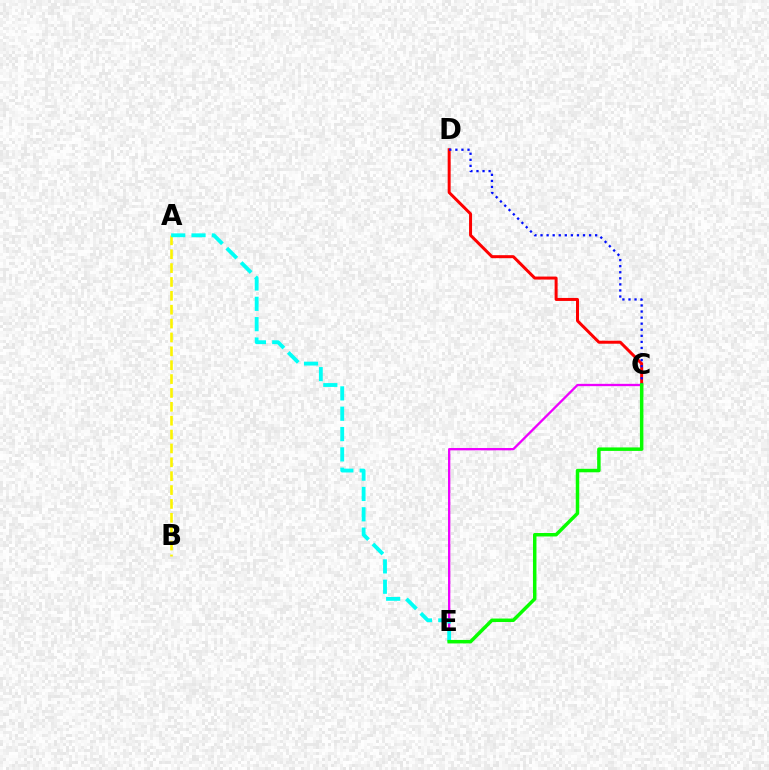{('C', 'E'): [{'color': '#ee00ff', 'line_style': 'solid', 'thickness': 1.67}, {'color': '#08ff00', 'line_style': 'solid', 'thickness': 2.51}], ('A', 'B'): [{'color': '#fcf500', 'line_style': 'dashed', 'thickness': 1.88}], ('C', 'D'): [{'color': '#ff0000', 'line_style': 'solid', 'thickness': 2.15}, {'color': '#0010ff', 'line_style': 'dotted', 'thickness': 1.65}], ('A', 'E'): [{'color': '#00fff6', 'line_style': 'dashed', 'thickness': 2.76}]}